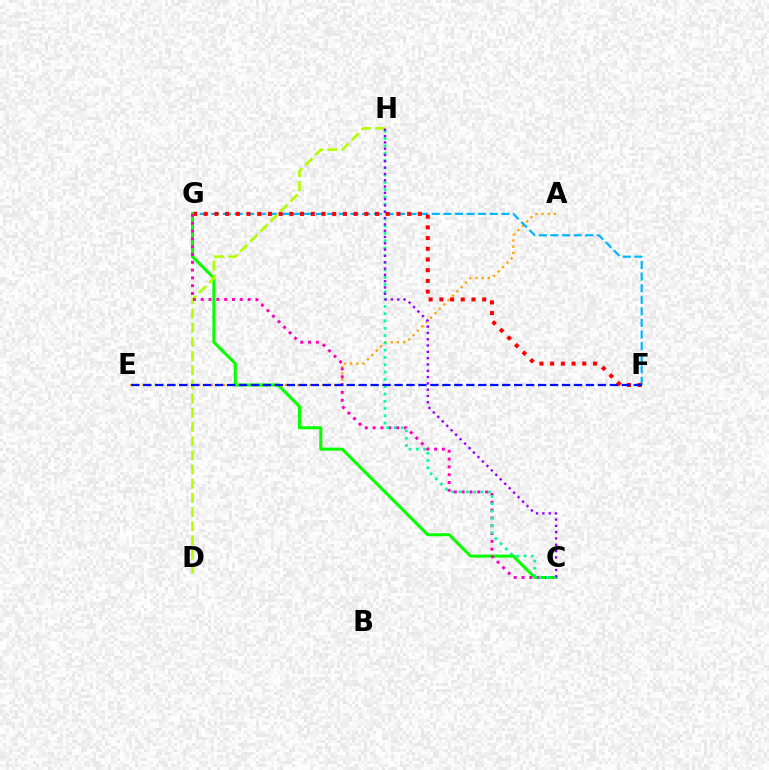{('A', 'E'): [{'color': '#ffa500', 'line_style': 'dotted', 'thickness': 1.68}], ('F', 'G'): [{'color': '#00b5ff', 'line_style': 'dashed', 'thickness': 1.58}, {'color': '#ff0000', 'line_style': 'dotted', 'thickness': 2.91}], ('C', 'G'): [{'color': '#08ff00', 'line_style': 'solid', 'thickness': 2.19}, {'color': '#ff00bd', 'line_style': 'dotted', 'thickness': 2.12}], ('D', 'H'): [{'color': '#b3ff00', 'line_style': 'dashed', 'thickness': 1.93}], ('C', 'H'): [{'color': '#00ff9d', 'line_style': 'dotted', 'thickness': 1.98}, {'color': '#9b00ff', 'line_style': 'dotted', 'thickness': 1.71}], ('E', 'F'): [{'color': '#0010ff', 'line_style': 'dashed', 'thickness': 1.63}]}